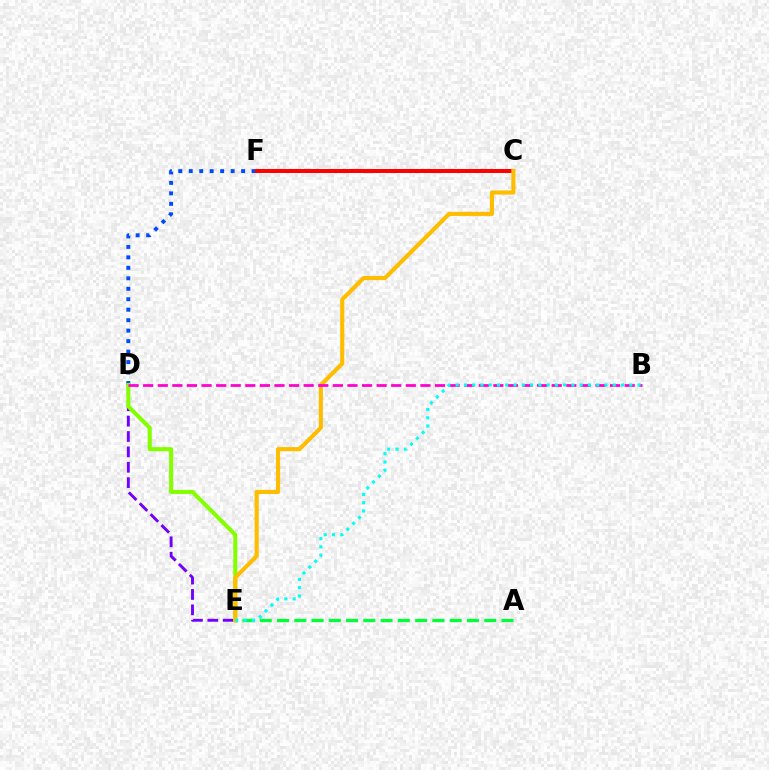{('D', 'E'): [{'color': '#7200ff', 'line_style': 'dashed', 'thickness': 2.09}, {'color': '#84ff00', 'line_style': 'solid', 'thickness': 2.92}], ('D', 'F'): [{'color': '#004bff', 'line_style': 'dotted', 'thickness': 2.85}], ('C', 'F'): [{'color': '#ff0000', 'line_style': 'solid', 'thickness': 2.86}], ('A', 'E'): [{'color': '#00ff39', 'line_style': 'dashed', 'thickness': 2.35}], ('C', 'E'): [{'color': '#ffbd00', 'line_style': 'solid', 'thickness': 2.97}], ('B', 'D'): [{'color': '#ff00cf', 'line_style': 'dashed', 'thickness': 1.98}], ('B', 'E'): [{'color': '#00fff6', 'line_style': 'dotted', 'thickness': 2.25}]}